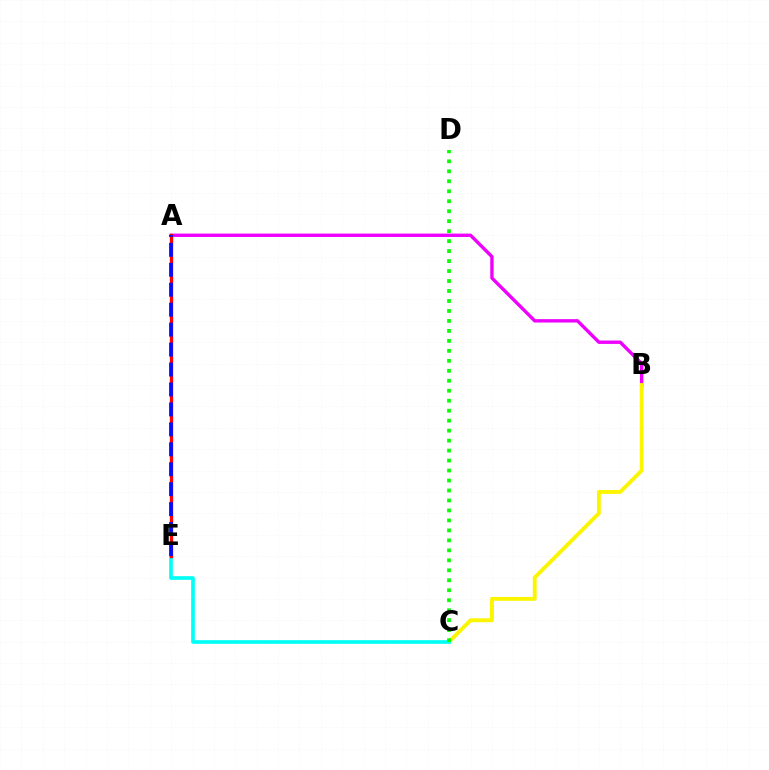{('A', 'B'): [{'color': '#ee00ff', 'line_style': 'solid', 'thickness': 2.43}], ('B', 'C'): [{'color': '#fcf500', 'line_style': 'solid', 'thickness': 2.79}], ('C', 'E'): [{'color': '#00fff6', 'line_style': 'solid', 'thickness': 2.62}], ('C', 'D'): [{'color': '#08ff00', 'line_style': 'dotted', 'thickness': 2.71}], ('A', 'E'): [{'color': '#ff0000', 'line_style': 'solid', 'thickness': 2.38}, {'color': '#0010ff', 'line_style': 'dashed', 'thickness': 2.71}]}